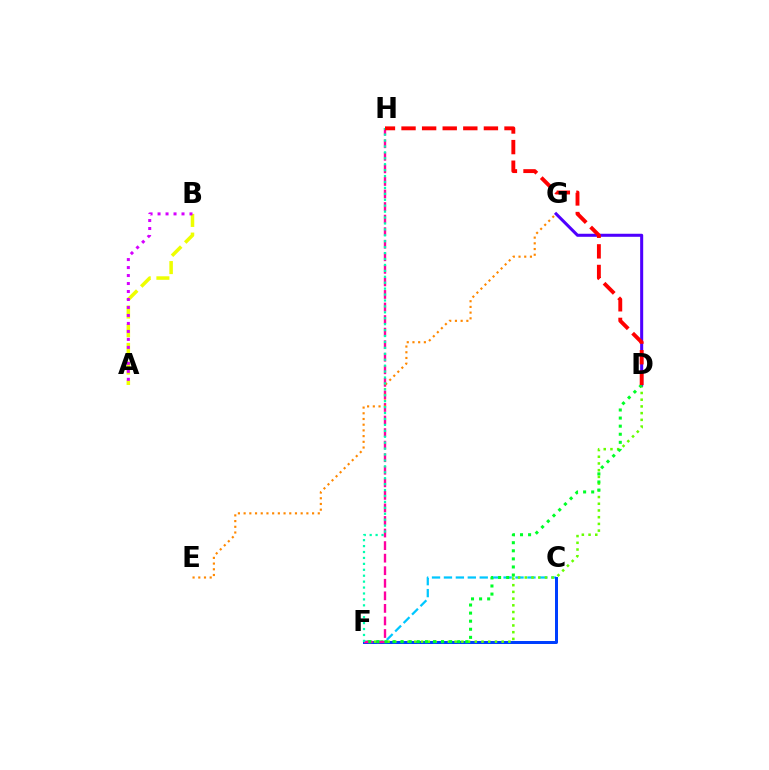{('C', 'F'): [{'color': '#00c7ff', 'line_style': 'dashed', 'thickness': 1.62}, {'color': '#003fff', 'line_style': 'solid', 'thickness': 2.16}], ('A', 'B'): [{'color': '#eeff00', 'line_style': 'dashed', 'thickness': 2.54}, {'color': '#d600ff', 'line_style': 'dotted', 'thickness': 2.17}], ('D', 'F'): [{'color': '#66ff00', 'line_style': 'dotted', 'thickness': 1.82}, {'color': '#00ff27', 'line_style': 'dotted', 'thickness': 2.2}], ('D', 'G'): [{'color': '#4f00ff', 'line_style': 'solid', 'thickness': 2.19}], ('F', 'H'): [{'color': '#ff00a0', 'line_style': 'dashed', 'thickness': 1.71}, {'color': '#00ffaf', 'line_style': 'dotted', 'thickness': 1.61}], ('E', 'G'): [{'color': '#ff8800', 'line_style': 'dotted', 'thickness': 1.55}], ('D', 'H'): [{'color': '#ff0000', 'line_style': 'dashed', 'thickness': 2.8}]}